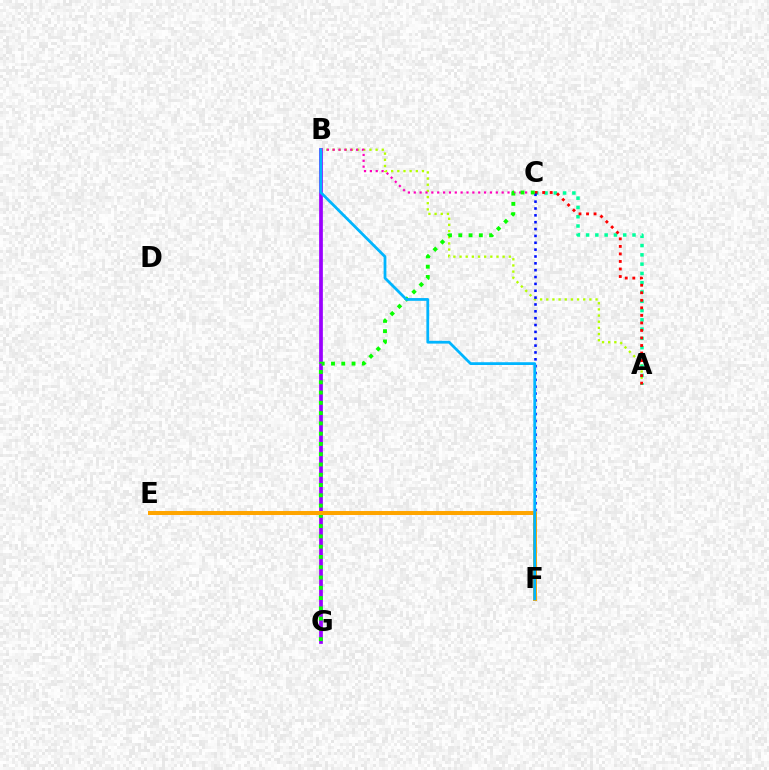{('A', 'B'): [{'color': '#b3ff00', 'line_style': 'dotted', 'thickness': 1.67}], ('A', 'C'): [{'color': '#00ff9d', 'line_style': 'dotted', 'thickness': 2.52}, {'color': '#ff0000', 'line_style': 'dotted', 'thickness': 2.05}], ('B', 'G'): [{'color': '#9b00ff', 'line_style': 'solid', 'thickness': 2.68}], ('C', 'F'): [{'color': '#0010ff', 'line_style': 'dotted', 'thickness': 1.86}], ('B', 'C'): [{'color': '#ff00bd', 'line_style': 'dotted', 'thickness': 1.59}], ('C', 'G'): [{'color': '#08ff00', 'line_style': 'dotted', 'thickness': 2.79}], ('E', 'F'): [{'color': '#ffa500', 'line_style': 'solid', 'thickness': 2.88}], ('B', 'F'): [{'color': '#00b5ff', 'line_style': 'solid', 'thickness': 2.0}]}